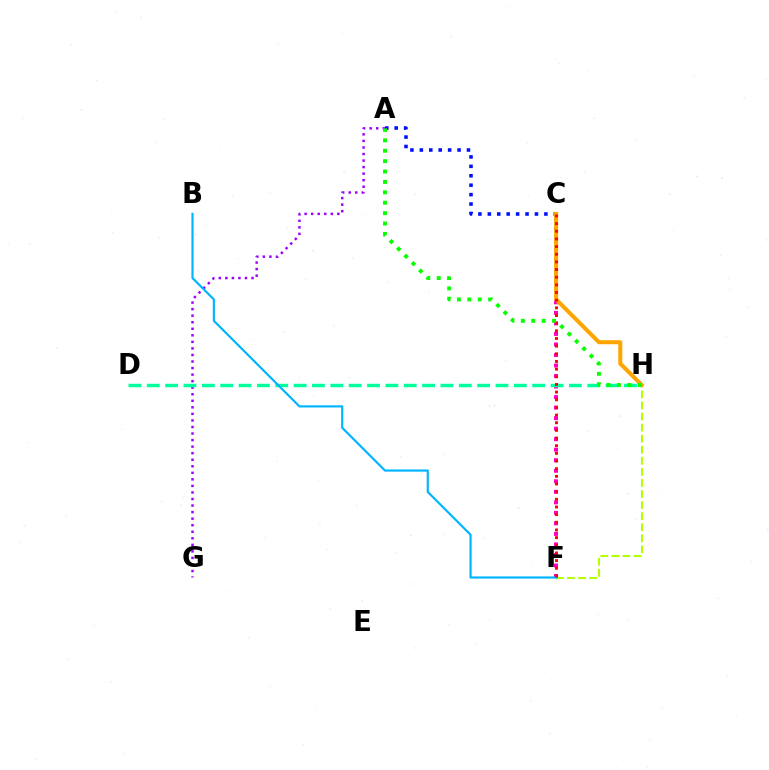{('F', 'H'): [{'color': '#b3ff00', 'line_style': 'dashed', 'thickness': 1.5}], ('C', 'F'): [{'color': '#ff00bd', 'line_style': 'dotted', 'thickness': 2.86}, {'color': '#ff0000', 'line_style': 'dotted', 'thickness': 2.08}], ('A', 'G'): [{'color': '#9b00ff', 'line_style': 'dotted', 'thickness': 1.78}], ('D', 'H'): [{'color': '#00ff9d', 'line_style': 'dashed', 'thickness': 2.49}], ('A', 'C'): [{'color': '#0010ff', 'line_style': 'dotted', 'thickness': 2.56}], ('B', 'F'): [{'color': '#00b5ff', 'line_style': 'solid', 'thickness': 1.56}], ('C', 'H'): [{'color': '#ffa500', 'line_style': 'solid', 'thickness': 2.93}], ('A', 'H'): [{'color': '#08ff00', 'line_style': 'dotted', 'thickness': 2.83}]}